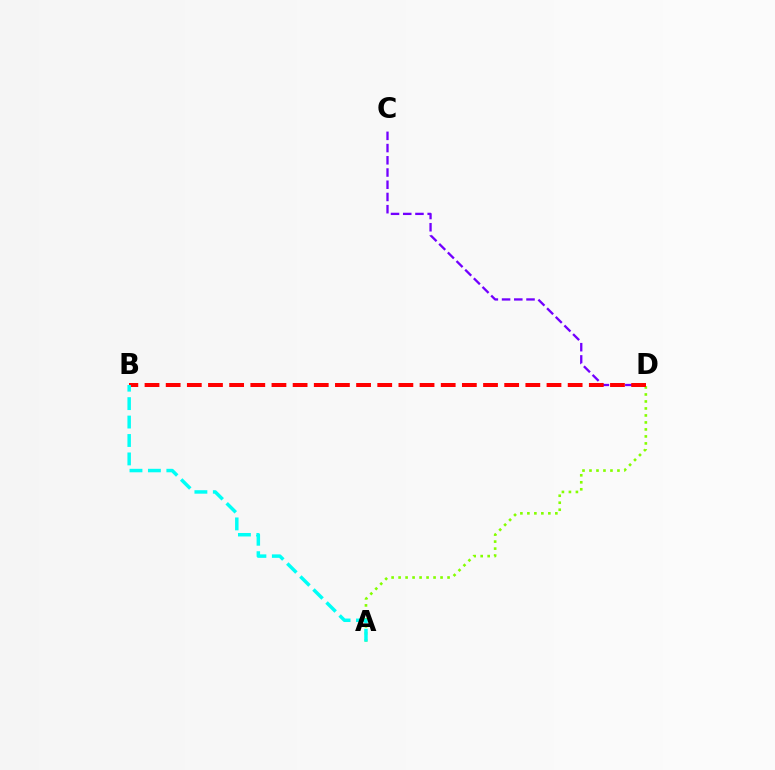{('C', 'D'): [{'color': '#7200ff', 'line_style': 'dashed', 'thickness': 1.66}], ('A', 'D'): [{'color': '#84ff00', 'line_style': 'dotted', 'thickness': 1.9}], ('B', 'D'): [{'color': '#ff0000', 'line_style': 'dashed', 'thickness': 2.87}], ('A', 'B'): [{'color': '#00fff6', 'line_style': 'dashed', 'thickness': 2.5}]}